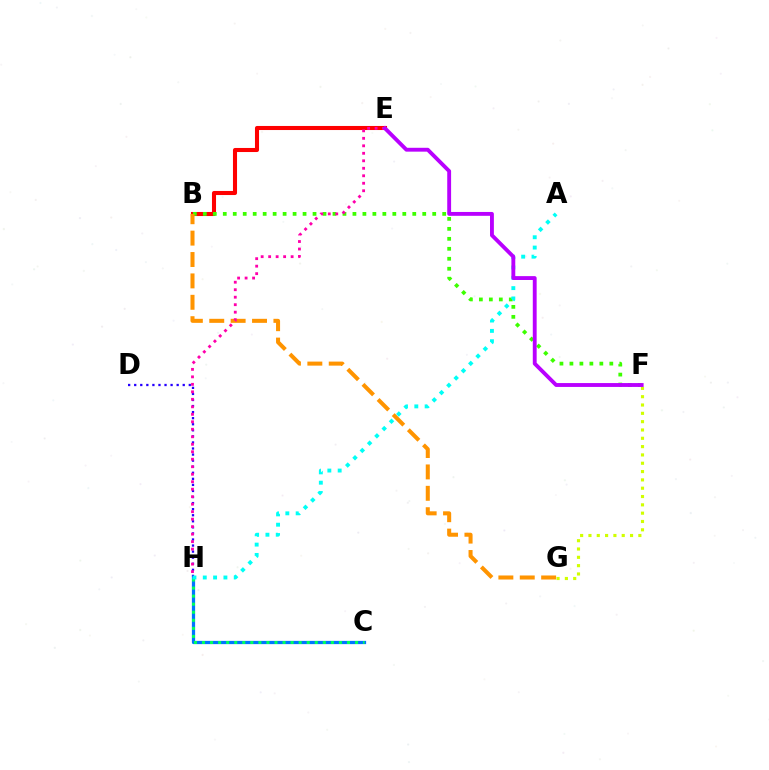{('C', 'H'): [{'color': '#0074ff', 'line_style': 'solid', 'thickness': 2.33}, {'color': '#00ff5c', 'line_style': 'dotted', 'thickness': 2.19}], ('B', 'E'): [{'color': '#ff0000', 'line_style': 'solid', 'thickness': 2.93}], ('D', 'H'): [{'color': '#2500ff', 'line_style': 'dotted', 'thickness': 1.65}], ('B', 'F'): [{'color': '#3dff00', 'line_style': 'dotted', 'thickness': 2.71}], ('B', 'G'): [{'color': '#ff9400', 'line_style': 'dashed', 'thickness': 2.91}], ('A', 'H'): [{'color': '#00fff6', 'line_style': 'dotted', 'thickness': 2.8}], ('F', 'G'): [{'color': '#d1ff00', 'line_style': 'dotted', 'thickness': 2.26}], ('E', 'H'): [{'color': '#ff00ac', 'line_style': 'dotted', 'thickness': 2.04}], ('E', 'F'): [{'color': '#b900ff', 'line_style': 'solid', 'thickness': 2.78}]}